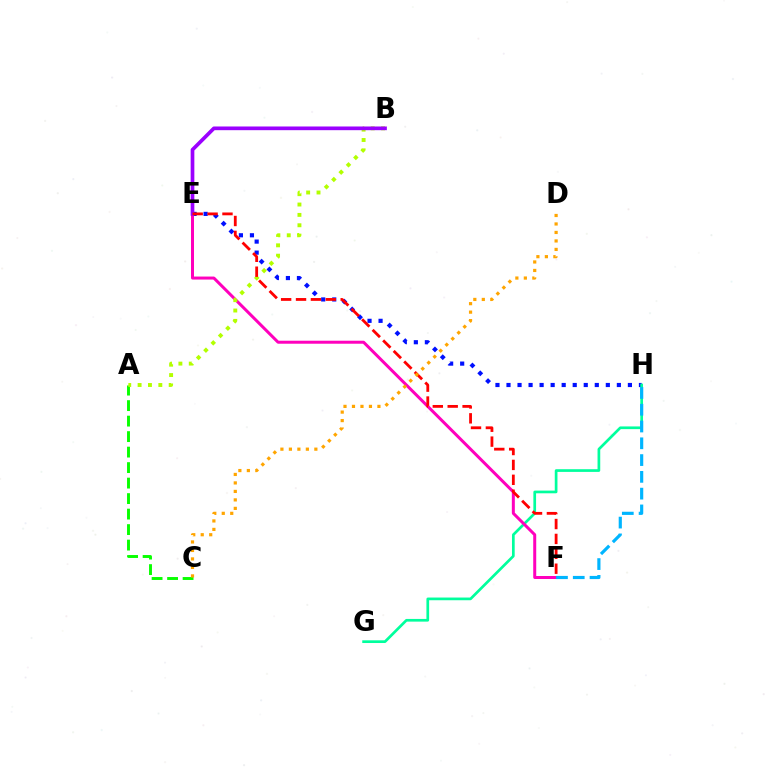{('A', 'C'): [{'color': '#08ff00', 'line_style': 'dashed', 'thickness': 2.11}], ('E', 'H'): [{'color': '#0010ff', 'line_style': 'dotted', 'thickness': 3.0}], ('G', 'H'): [{'color': '#00ff9d', 'line_style': 'solid', 'thickness': 1.94}], ('E', 'F'): [{'color': '#ff00bd', 'line_style': 'solid', 'thickness': 2.16}, {'color': '#ff0000', 'line_style': 'dashed', 'thickness': 2.02}], ('F', 'H'): [{'color': '#00b5ff', 'line_style': 'dashed', 'thickness': 2.28}], ('A', 'B'): [{'color': '#b3ff00', 'line_style': 'dotted', 'thickness': 2.82}], ('B', 'E'): [{'color': '#9b00ff', 'line_style': 'solid', 'thickness': 2.66}], ('C', 'D'): [{'color': '#ffa500', 'line_style': 'dotted', 'thickness': 2.31}]}